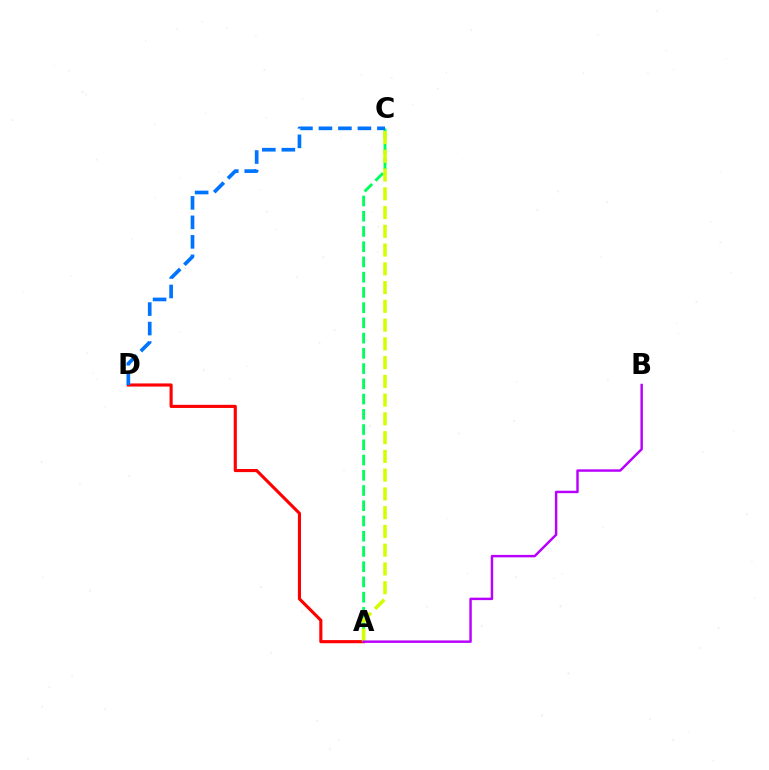{('A', 'C'): [{'color': '#00ff5c', 'line_style': 'dashed', 'thickness': 2.07}, {'color': '#d1ff00', 'line_style': 'dashed', 'thickness': 2.55}], ('A', 'D'): [{'color': '#ff0000', 'line_style': 'solid', 'thickness': 2.24}], ('A', 'B'): [{'color': '#b900ff', 'line_style': 'solid', 'thickness': 1.76}], ('C', 'D'): [{'color': '#0074ff', 'line_style': 'dashed', 'thickness': 2.65}]}